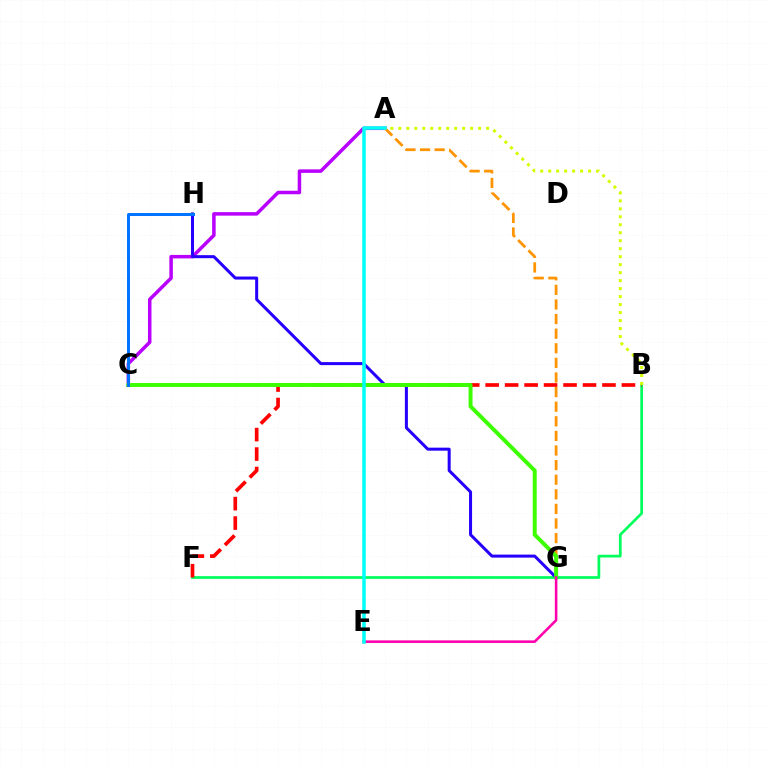{('A', 'C'): [{'color': '#b900ff', 'line_style': 'solid', 'thickness': 2.52}], ('A', 'G'): [{'color': '#ff9400', 'line_style': 'dashed', 'thickness': 1.98}], ('B', 'F'): [{'color': '#00ff5c', 'line_style': 'solid', 'thickness': 1.96}, {'color': '#ff0000', 'line_style': 'dashed', 'thickness': 2.64}], ('G', 'H'): [{'color': '#2500ff', 'line_style': 'solid', 'thickness': 2.18}], ('C', 'G'): [{'color': '#3dff00', 'line_style': 'solid', 'thickness': 2.86}], ('E', 'G'): [{'color': '#ff00ac', 'line_style': 'solid', 'thickness': 1.85}], ('A', 'B'): [{'color': '#d1ff00', 'line_style': 'dotted', 'thickness': 2.17}], ('A', 'E'): [{'color': '#00fff6', 'line_style': 'solid', 'thickness': 2.54}], ('C', 'H'): [{'color': '#0074ff', 'line_style': 'solid', 'thickness': 2.15}]}